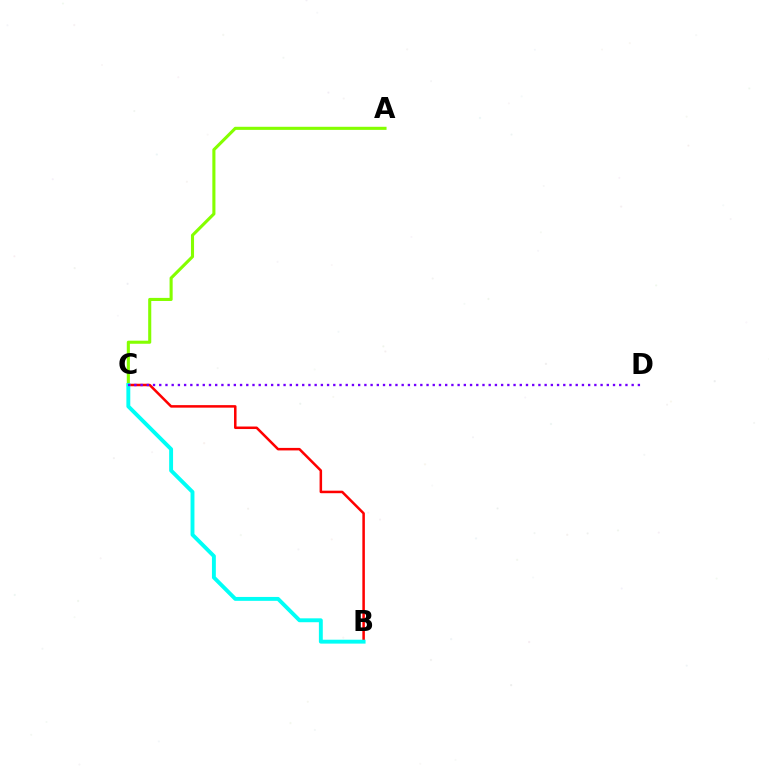{('B', 'C'): [{'color': '#ff0000', 'line_style': 'solid', 'thickness': 1.81}, {'color': '#00fff6', 'line_style': 'solid', 'thickness': 2.8}], ('A', 'C'): [{'color': '#84ff00', 'line_style': 'solid', 'thickness': 2.22}], ('C', 'D'): [{'color': '#7200ff', 'line_style': 'dotted', 'thickness': 1.69}]}